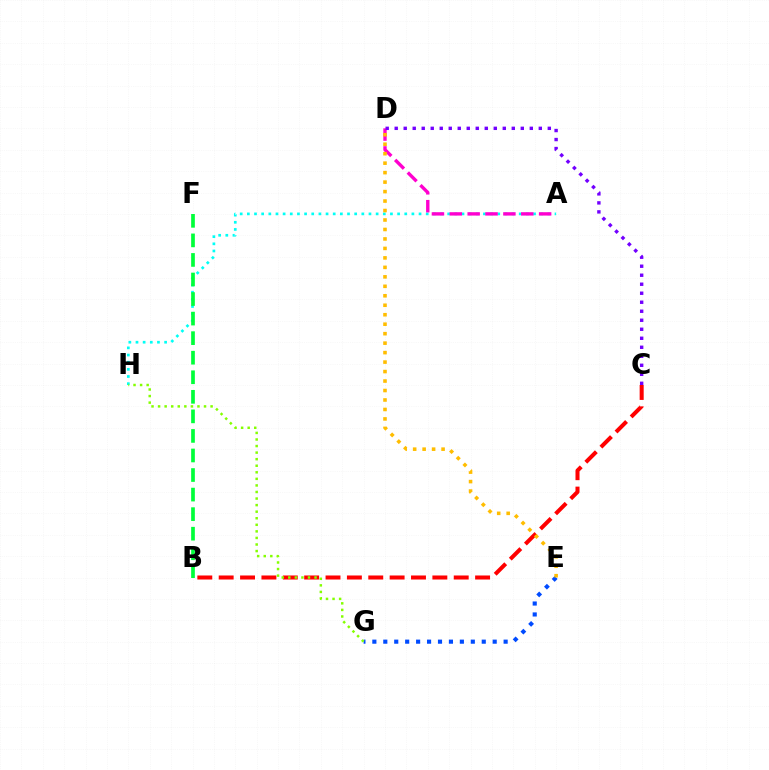{('A', 'H'): [{'color': '#00fff6', 'line_style': 'dotted', 'thickness': 1.94}], ('B', 'C'): [{'color': '#ff0000', 'line_style': 'dashed', 'thickness': 2.9}], ('A', 'D'): [{'color': '#ff00cf', 'line_style': 'dashed', 'thickness': 2.43}], ('E', 'G'): [{'color': '#004bff', 'line_style': 'dotted', 'thickness': 2.97}], ('C', 'D'): [{'color': '#7200ff', 'line_style': 'dotted', 'thickness': 2.45}], ('B', 'F'): [{'color': '#00ff39', 'line_style': 'dashed', 'thickness': 2.66}], ('D', 'E'): [{'color': '#ffbd00', 'line_style': 'dotted', 'thickness': 2.57}], ('G', 'H'): [{'color': '#84ff00', 'line_style': 'dotted', 'thickness': 1.78}]}